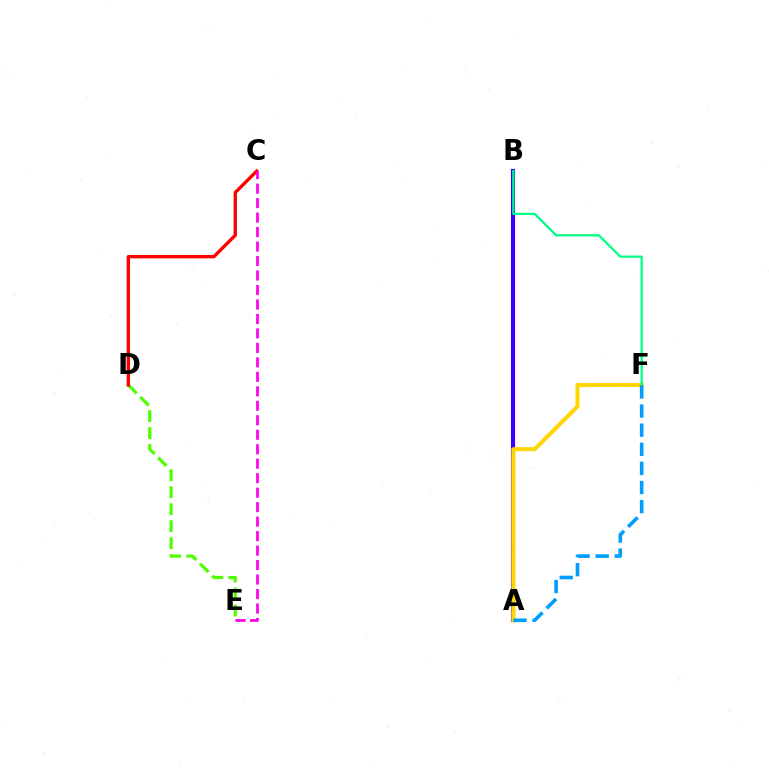{('A', 'B'): [{'color': '#3700ff', 'line_style': 'solid', 'thickness': 2.96}], ('D', 'E'): [{'color': '#4fff00', 'line_style': 'dashed', 'thickness': 2.31}], ('C', 'D'): [{'color': '#ff0000', 'line_style': 'solid', 'thickness': 2.41}], ('A', 'F'): [{'color': '#ffd500', 'line_style': 'solid', 'thickness': 2.89}, {'color': '#009eff', 'line_style': 'dashed', 'thickness': 2.6}], ('C', 'E'): [{'color': '#ff00ed', 'line_style': 'dashed', 'thickness': 1.97}], ('B', 'F'): [{'color': '#00ff86', 'line_style': 'solid', 'thickness': 1.63}]}